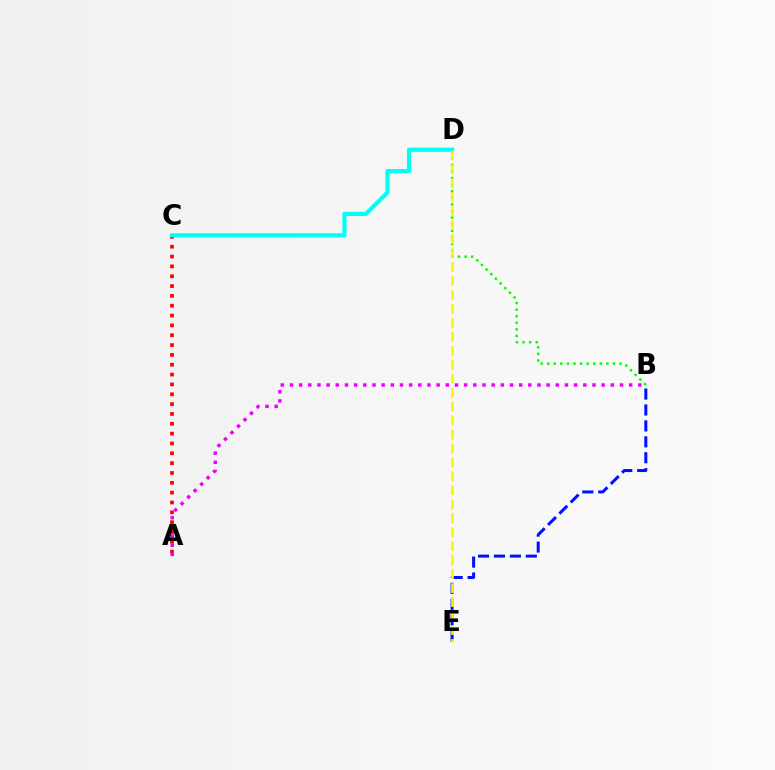{('A', 'C'): [{'color': '#ff0000', 'line_style': 'dotted', 'thickness': 2.67}], ('A', 'B'): [{'color': '#ee00ff', 'line_style': 'dotted', 'thickness': 2.49}], ('B', 'D'): [{'color': '#08ff00', 'line_style': 'dotted', 'thickness': 1.79}], ('B', 'E'): [{'color': '#0010ff', 'line_style': 'dashed', 'thickness': 2.16}], ('C', 'D'): [{'color': '#00fff6', 'line_style': 'solid', 'thickness': 3.0}], ('D', 'E'): [{'color': '#fcf500', 'line_style': 'dashed', 'thickness': 1.9}]}